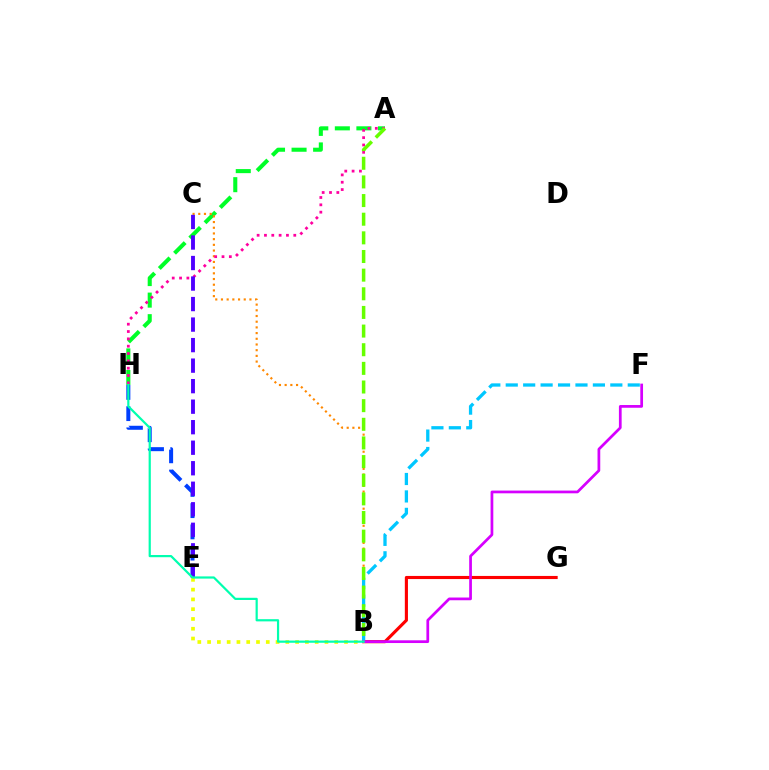{('B', 'G'): [{'color': '#ff0000', 'line_style': 'solid', 'thickness': 2.25}], ('A', 'H'): [{'color': '#00ff27', 'line_style': 'dashed', 'thickness': 2.93}, {'color': '#ff00a0', 'line_style': 'dotted', 'thickness': 1.99}], ('B', 'C'): [{'color': '#ff8800', 'line_style': 'dotted', 'thickness': 1.55}], ('B', 'F'): [{'color': '#00c7ff', 'line_style': 'dashed', 'thickness': 2.37}, {'color': '#d600ff', 'line_style': 'solid', 'thickness': 1.97}], ('E', 'H'): [{'color': '#003fff', 'line_style': 'dashed', 'thickness': 2.88}], ('A', 'B'): [{'color': '#66ff00', 'line_style': 'dashed', 'thickness': 2.53}], ('B', 'E'): [{'color': '#eeff00', 'line_style': 'dotted', 'thickness': 2.66}], ('C', 'E'): [{'color': '#4f00ff', 'line_style': 'dashed', 'thickness': 2.79}], ('B', 'H'): [{'color': '#00ffaf', 'line_style': 'solid', 'thickness': 1.59}]}